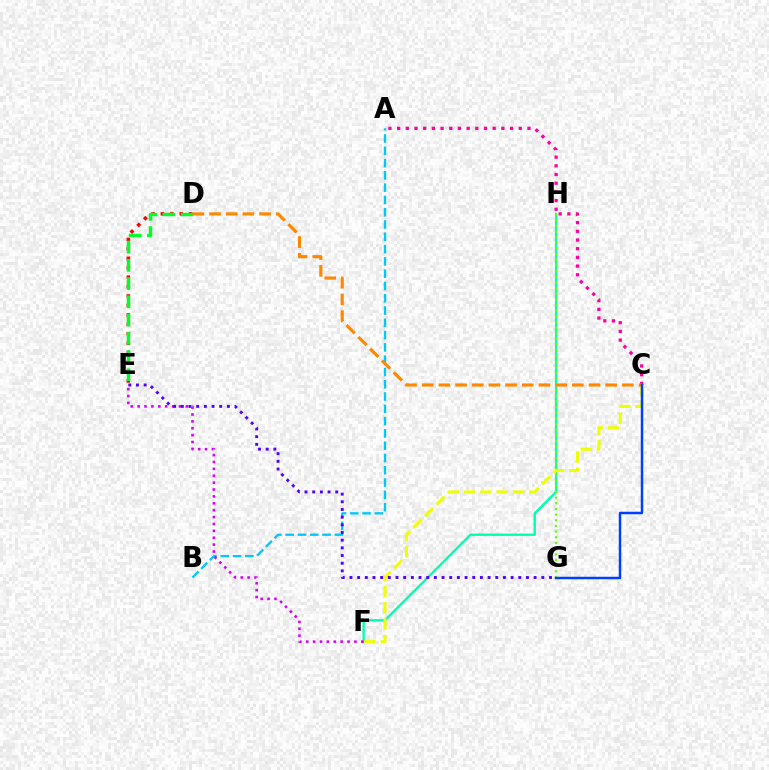{('A', 'B'): [{'color': '#00c7ff', 'line_style': 'dashed', 'thickness': 1.67}], ('D', 'E'): [{'color': '#ff0000', 'line_style': 'dotted', 'thickness': 2.56}, {'color': '#00ff27', 'line_style': 'dashed', 'thickness': 2.48}], ('A', 'C'): [{'color': '#ff00a0', 'line_style': 'dotted', 'thickness': 2.36}], ('F', 'H'): [{'color': '#00ffaf', 'line_style': 'solid', 'thickness': 1.69}], ('E', 'F'): [{'color': '#d600ff', 'line_style': 'dotted', 'thickness': 1.87}], ('G', 'H'): [{'color': '#66ff00', 'line_style': 'dotted', 'thickness': 1.54}], ('C', 'F'): [{'color': '#eeff00', 'line_style': 'dashed', 'thickness': 2.21}], ('C', 'D'): [{'color': '#ff8800', 'line_style': 'dashed', 'thickness': 2.27}], ('C', 'G'): [{'color': '#003fff', 'line_style': 'solid', 'thickness': 1.78}], ('E', 'G'): [{'color': '#4f00ff', 'line_style': 'dotted', 'thickness': 2.09}]}